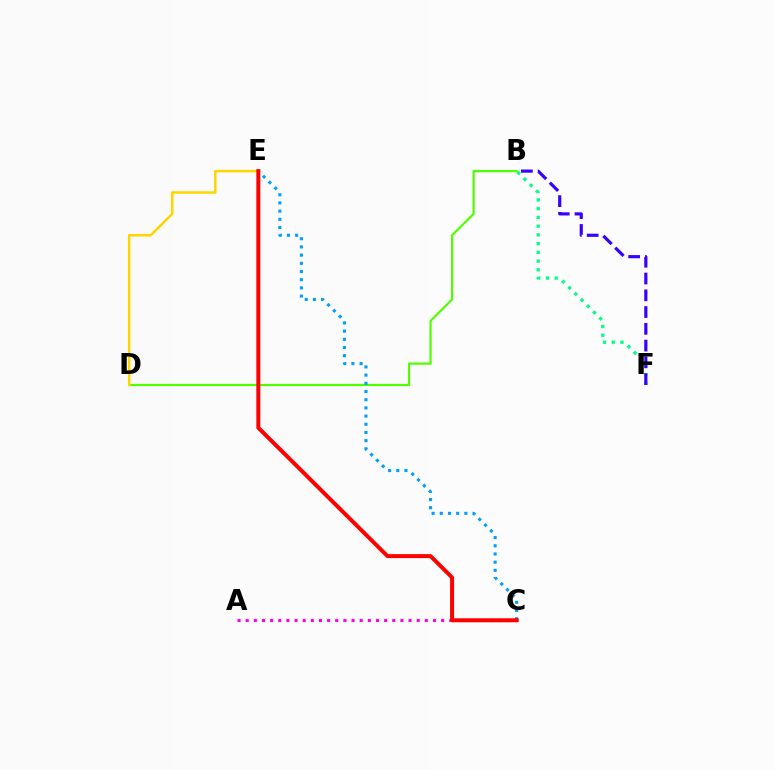{('B', 'F'): [{'color': '#00ff86', 'line_style': 'dotted', 'thickness': 2.37}, {'color': '#3700ff', 'line_style': 'dashed', 'thickness': 2.28}], ('B', 'D'): [{'color': '#4fff00', 'line_style': 'solid', 'thickness': 1.58}], ('D', 'E'): [{'color': '#ffd500', 'line_style': 'solid', 'thickness': 1.81}], ('C', 'E'): [{'color': '#009eff', 'line_style': 'dotted', 'thickness': 2.23}, {'color': '#ff0000', 'line_style': 'solid', 'thickness': 2.87}], ('A', 'C'): [{'color': '#ff00ed', 'line_style': 'dotted', 'thickness': 2.21}]}